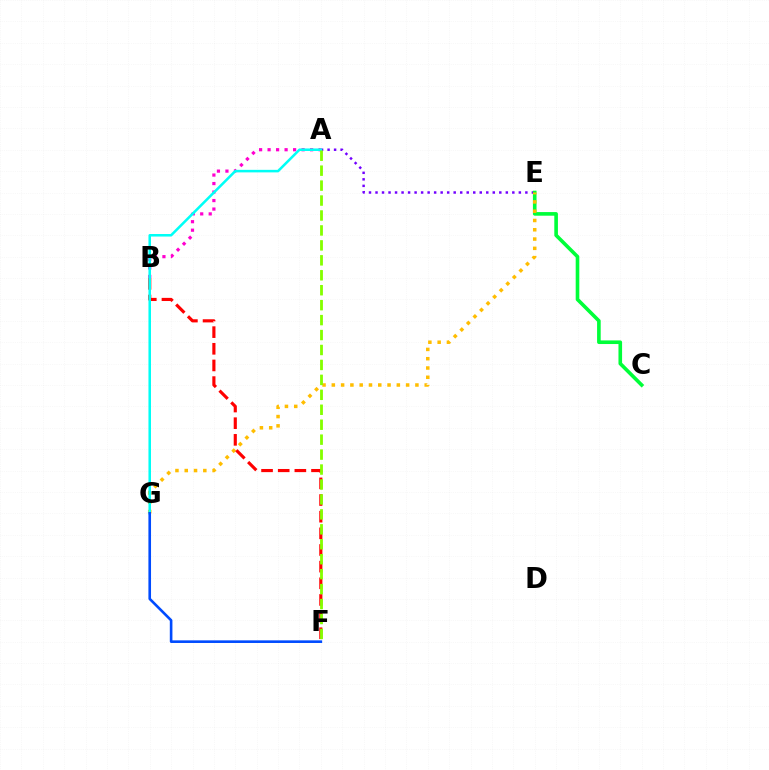{('A', 'E'): [{'color': '#7200ff', 'line_style': 'dotted', 'thickness': 1.77}], ('A', 'B'): [{'color': '#ff00cf', 'line_style': 'dotted', 'thickness': 2.31}], ('C', 'E'): [{'color': '#00ff39', 'line_style': 'solid', 'thickness': 2.61}], ('E', 'G'): [{'color': '#ffbd00', 'line_style': 'dotted', 'thickness': 2.52}], ('B', 'F'): [{'color': '#ff0000', 'line_style': 'dashed', 'thickness': 2.26}], ('A', 'G'): [{'color': '#00fff6', 'line_style': 'solid', 'thickness': 1.83}], ('A', 'F'): [{'color': '#84ff00', 'line_style': 'dashed', 'thickness': 2.03}], ('F', 'G'): [{'color': '#004bff', 'line_style': 'solid', 'thickness': 1.89}]}